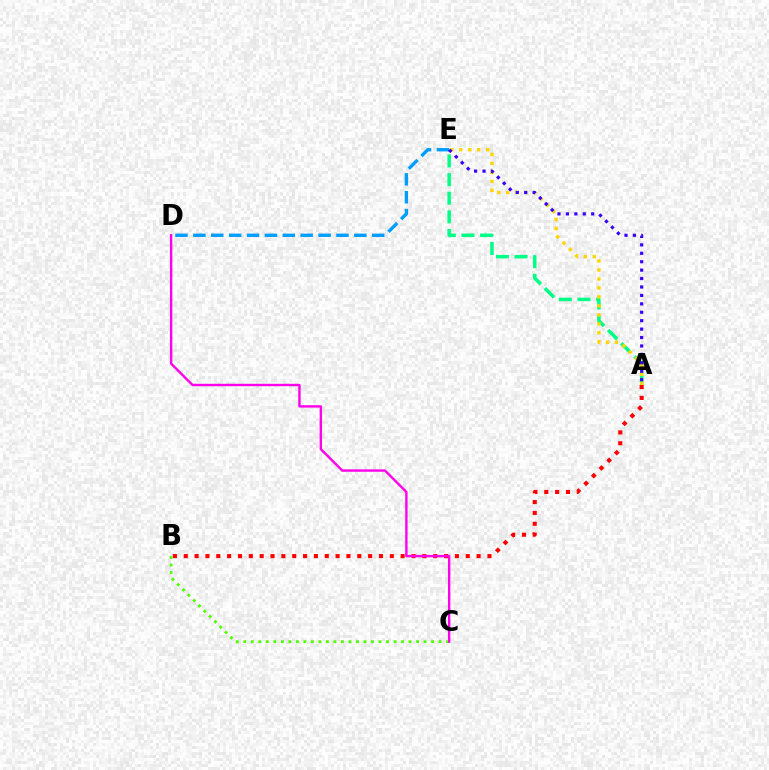{('A', 'E'): [{'color': '#00ff86', 'line_style': 'dashed', 'thickness': 2.53}, {'color': '#ffd500', 'line_style': 'dotted', 'thickness': 2.44}, {'color': '#3700ff', 'line_style': 'dotted', 'thickness': 2.29}], ('A', 'B'): [{'color': '#ff0000', 'line_style': 'dotted', 'thickness': 2.95}], ('D', 'E'): [{'color': '#009eff', 'line_style': 'dashed', 'thickness': 2.43}], ('B', 'C'): [{'color': '#4fff00', 'line_style': 'dotted', 'thickness': 2.04}], ('C', 'D'): [{'color': '#ff00ed', 'line_style': 'solid', 'thickness': 1.72}]}